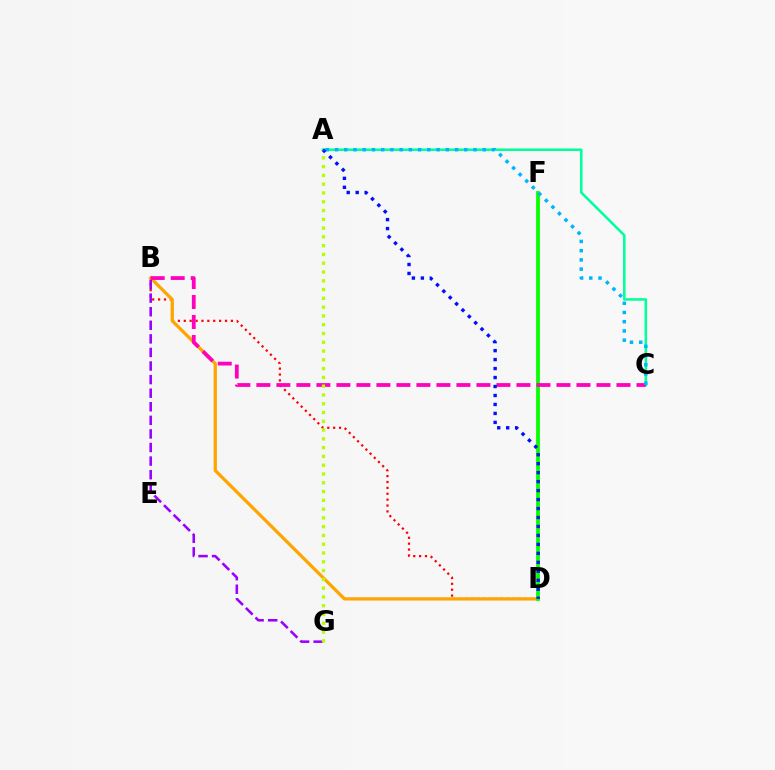{('B', 'D'): [{'color': '#ff0000', 'line_style': 'dotted', 'thickness': 1.6}, {'color': '#ffa500', 'line_style': 'solid', 'thickness': 2.34}], ('A', 'C'): [{'color': '#00ff9d', 'line_style': 'solid', 'thickness': 1.83}, {'color': '#00b5ff', 'line_style': 'dotted', 'thickness': 2.51}], ('B', 'G'): [{'color': '#9b00ff', 'line_style': 'dashed', 'thickness': 1.85}], ('D', 'F'): [{'color': '#08ff00', 'line_style': 'solid', 'thickness': 2.72}], ('B', 'C'): [{'color': '#ff00bd', 'line_style': 'dashed', 'thickness': 2.72}], ('A', 'D'): [{'color': '#0010ff', 'line_style': 'dotted', 'thickness': 2.44}], ('A', 'G'): [{'color': '#b3ff00', 'line_style': 'dotted', 'thickness': 2.39}]}